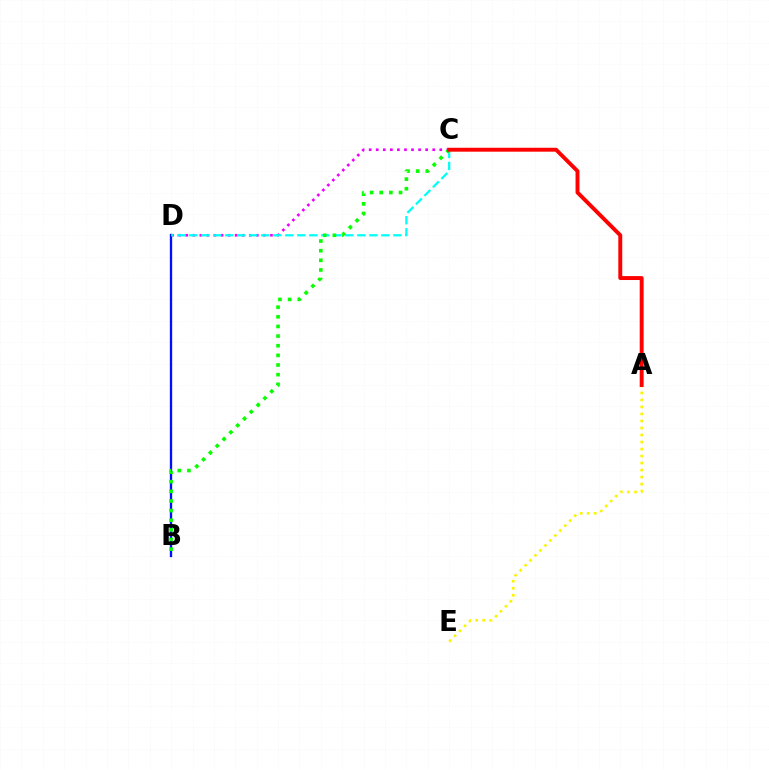{('C', 'D'): [{'color': '#ee00ff', 'line_style': 'dotted', 'thickness': 1.92}, {'color': '#00fff6', 'line_style': 'dashed', 'thickness': 1.63}], ('B', 'D'): [{'color': '#0010ff', 'line_style': 'solid', 'thickness': 1.68}], ('A', 'E'): [{'color': '#fcf500', 'line_style': 'dotted', 'thickness': 1.91}], ('B', 'C'): [{'color': '#08ff00', 'line_style': 'dotted', 'thickness': 2.62}], ('A', 'C'): [{'color': '#ff0000', 'line_style': 'solid', 'thickness': 2.82}]}